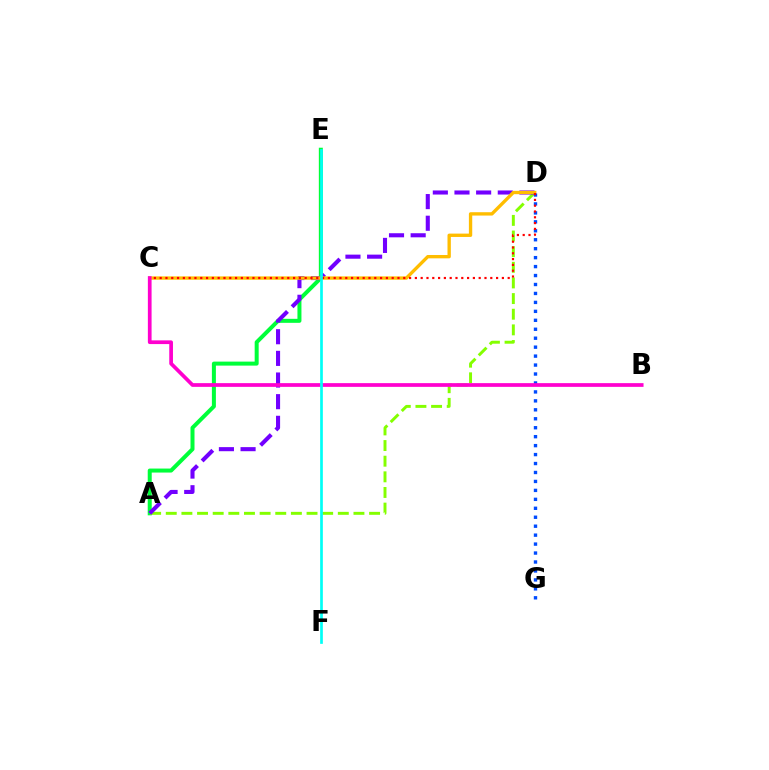{('A', 'E'): [{'color': '#00ff39', 'line_style': 'solid', 'thickness': 2.88}], ('A', 'D'): [{'color': '#84ff00', 'line_style': 'dashed', 'thickness': 2.12}, {'color': '#7200ff', 'line_style': 'dashed', 'thickness': 2.94}], ('C', 'D'): [{'color': '#ffbd00', 'line_style': 'solid', 'thickness': 2.41}, {'color': '#ff0000', 'line_style': 'dotted', 'thickness': 1.58}], ('D', 'G'): [{'color': '#004bff', 'line_style': 'dotted', 'thickness': 2.43}], ('B', 'C'): [{'color': '#ff00cf', 'line_style': 'solid', 'thickness': 2.68}], ('E', 'F'): [{'color': '#00fff6', 'line_style': 'solid', 'thickness': 1.94}]}